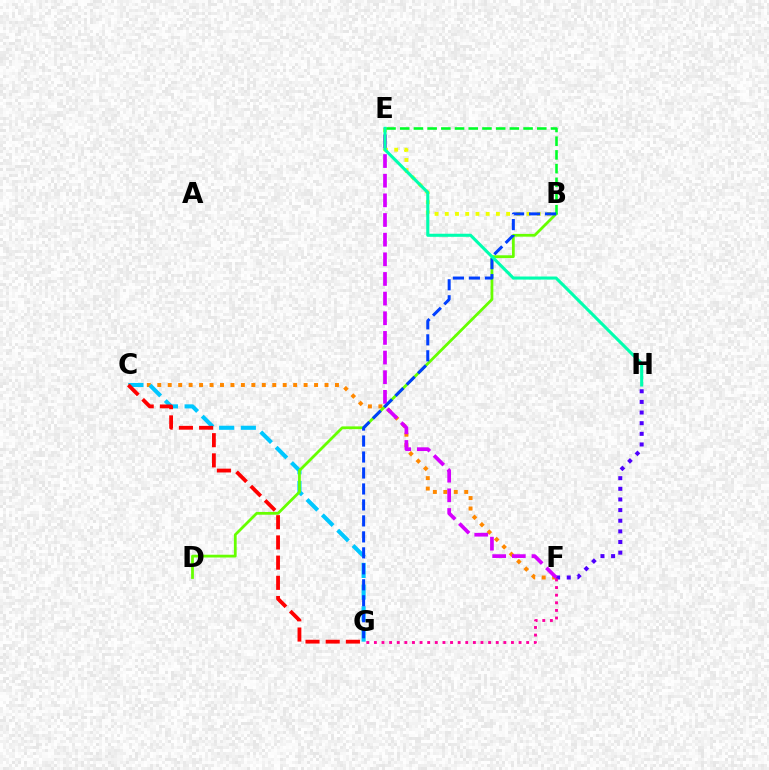{('C', 'F'): [{'color': '#ff8800', 'line_style': 'dotted', 'thickness': 2.84}], ('F', 'H'): [{'color': '#4f00ff', 'line_style': 'dotted', 'thickness': 2.89}], ('C', 'G'): [{'color': '#00c7ff', 'line_style': 'dashed', 'thickness': 2.95}, {'color': '#ff0000', 'line_style': 'dashed', 'thickness': 2.74}], ('F', 'G'): [{'color': '#ff00a0', 'line_style': 'dotted', 'thickness': 2.07}], ('B', 'D'): [{'color': '#66ff00', 'line_style': 'solid', 'thickness': 1.99}], ('B', 'E'): [{'color': '#eeff00', 'line_style': 'dotted', 'thickness': 2.78}, {'color': '#00ff27', 'line_style': 'dashed', 'thickness': 1.86}], ('E', 'F'): [{'color': '#d600ff', 'line_style': 'dashed', 'thickness': 2.67}], ('B', 'G'): [{'color': '#003fff', 'line_style': 'dashed', 'thickness': 2.17}], ('E', 'H'): [{'color': '#00ffaf', 'line_style': 'solid', 'thickness': 2.21}]}